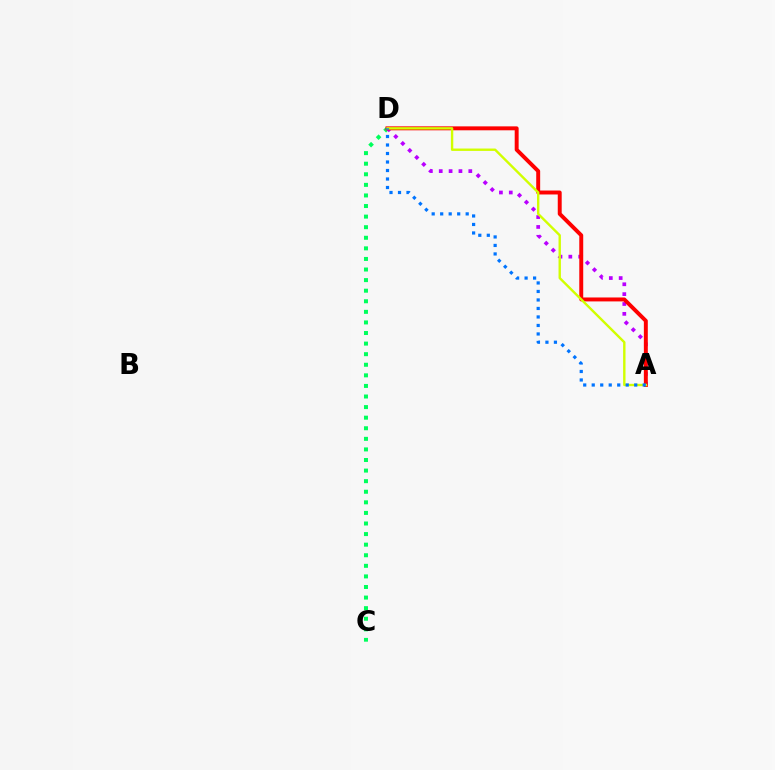{('C', 'D'): [{'color': '#00ff5c', 'line_style': 'dotted', 'thickness': 2.88}], ('A', 'D'): [{'color': '#b900ff', 'line_style': 'dotted', 'thickness': 2.68}, {'color': '#ff0000', 'line_style': 'solid', 'thickness': 2.83}, {'color': '#d1ff00', 'line_style': 'solid', 'thickness': 1.72}, {'color': '#0074ff', 'line_style': 'dotted', 'thickness': 2.31}]}